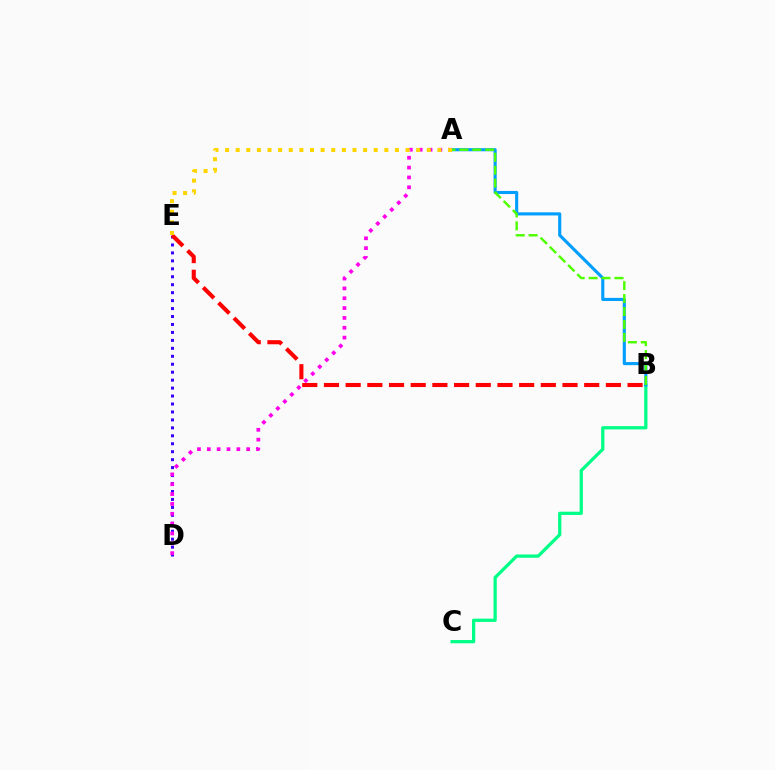{('D', 'E'): [{'color': '#3700ff', 'line_style': 'dotted', 'thickness': 2.16}], ('B', 'C'): [{'color': '#00ff86', 'line_style': 'solid', 'thickness': 2.34}], ('A', 'B'): [{'color': '#009eff', 'line_style': 'solid', 'thickness': 2.24}, {'color': '#4fff00', 'line_style': 'dashed', 'thickness': 1.76}], ('B', 'E'): [{'color': '#ff0000', 'line_style': 'dashed', 'thickness': 2.95}], ('A', 'D'): [{'color': '#ff00ed', 'line_style': 'dotted', 'thickness': 2.67}], ('A', 'E'): [{'color': '#ffd500', 'line_style': 'dotted', 'thickness': 2.89}]}